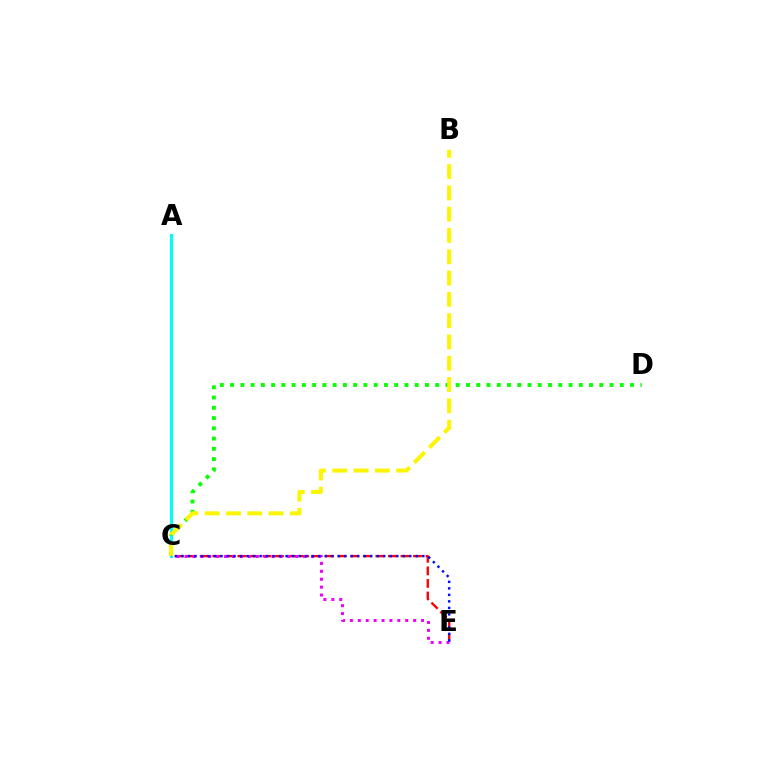{('C', 'E'): [{'color': '#ff0000', 'line_style': 'dashed', 'thickness': 1.7}, {'color': '#ee00ff', 'line_style': 'dotted', 'thickness': 2.15}, {'color': '#0010ff', 'line_style': 'dotted', 'thickness': 1.77}], ('A', 'C'): [{'color': '#00fff6', 'line_style': 'solid', 'thickness': 2.22}], ('C', 'D'): [{'color': '#08ff00', 'line_style': 'dotted', 'thickness': 2.79}], ('B', 'C'): [{'color': '#fcf500', 'line_style': 'dashed', 'thickness': 2.89}]}